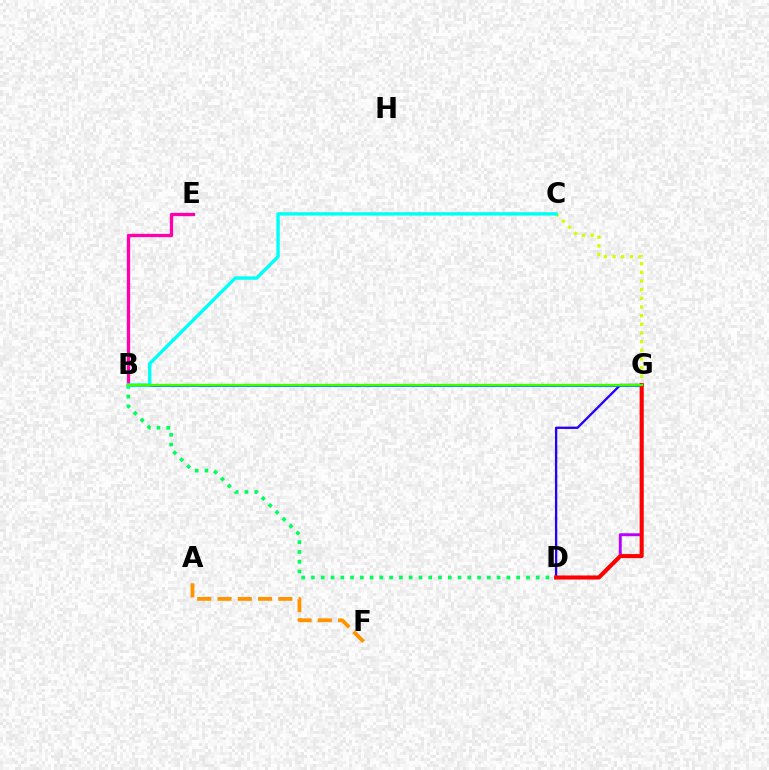{('A', 'F'): [{'color': '#ff9400', 'line_style': 'dashed', 'thickness': 2.76}], ('B', 'E'): [{'color': '#ff00ac', 'line_style': 'solid', 'thickness': 2.38}], ('D', 'G'): [{'color': '#2500ff', 'line_style': 'solid', 'thickness': 1.67}, {'color': '#b900ff', 'line_style': 'solid', 'thickness': 2.12}, {'color': '#ff0000', 'line_style': 'solid', 'thickness': 2.94}], ('B', 'G'): [{'color': '#0074ff', 'line_style': 'solid', 'thickness': 1.97}, {'color': '#3dff00', 'line_style': 'solid', 'thickness': 1.68}], ('B', 'D'): [{'color': '#00ff5c', 'line_style': 'dotted', 'thickness': 2.65}], ('C', 'G'): [{'color': '#d1ff00', 'line_style': 'dotted', 'thickness': 2.35}], ('B', 'C'): [{'color': '#00fff6', 'line_style': 'solid', 'thickness': 2.45}]}